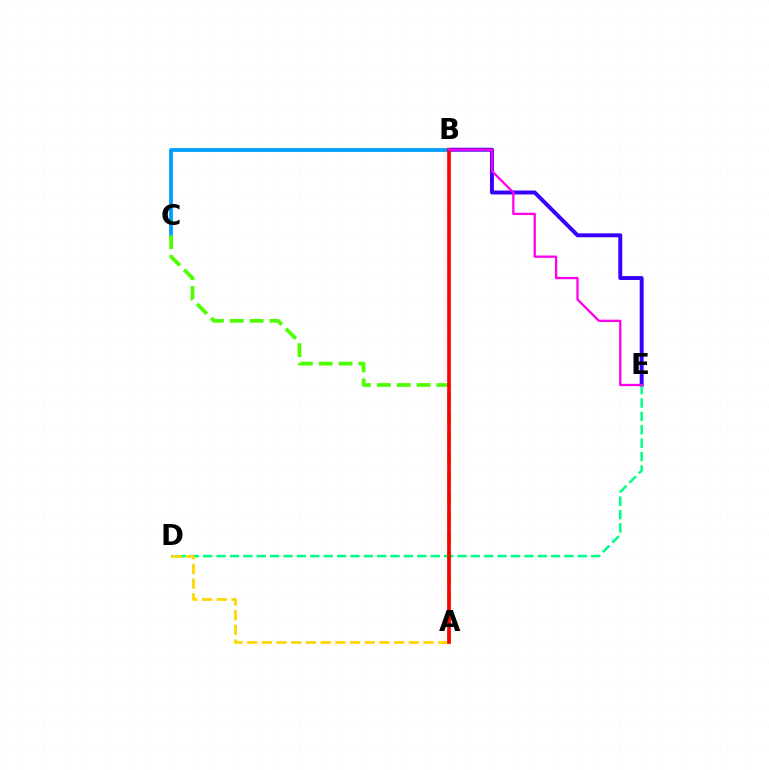{('B', 'E'): [{'color': '#3700ff', 'line_style': 'solid', 'thickness': 2.83}, {'color': '#ff00ed', 'line_style': 'solid', 'thickness': 1.65}], ('D', 'E'): [{'color': '#00ff86', 'line_style': 'dashed', 'thickness': 1.82}], ('B', 'C'): [{'color': '#009eff', 'line_style': 'solid', 'thickness': 2.73}], ('A', 'C'): [{'color': '#4fff00', 'line_style': 'dashed', 'thickness': 2.7}], ('A', 'D'): [{'color': '#ffd500', 'line_style': 'dashed', 'thickness': 2.0}], ('A', 'B'): [{'color': '#ff0000', 'line_style': 'solid', 'thickness': 2.65}]}